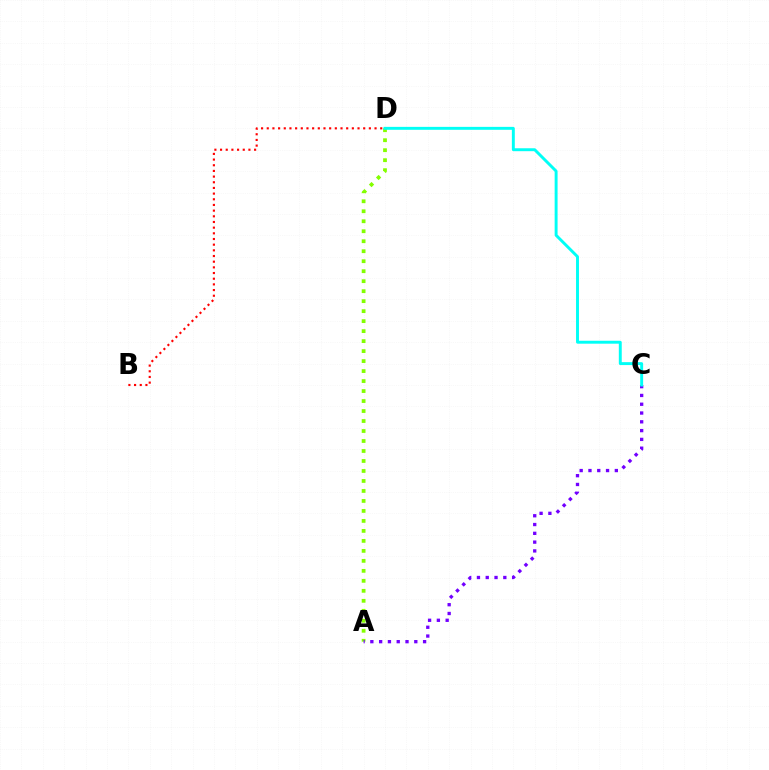{('B', 'D'): [{'color': '#ff0000', 'line_style': 'dotted', 'thickness': 1.54}], ('A', 'D'): [{'color': '#84ff00', 'line_style': 'dotted', 'thickness': 2.71}], ('A', 'C'): [{'color': '#7200ff', 'line_style': 'dotted', 'thickness': 2.39}], ('C', 'D'): [{'color': '#00fff6', 'line_style': 'solid', 'thickness': 2.11}]}